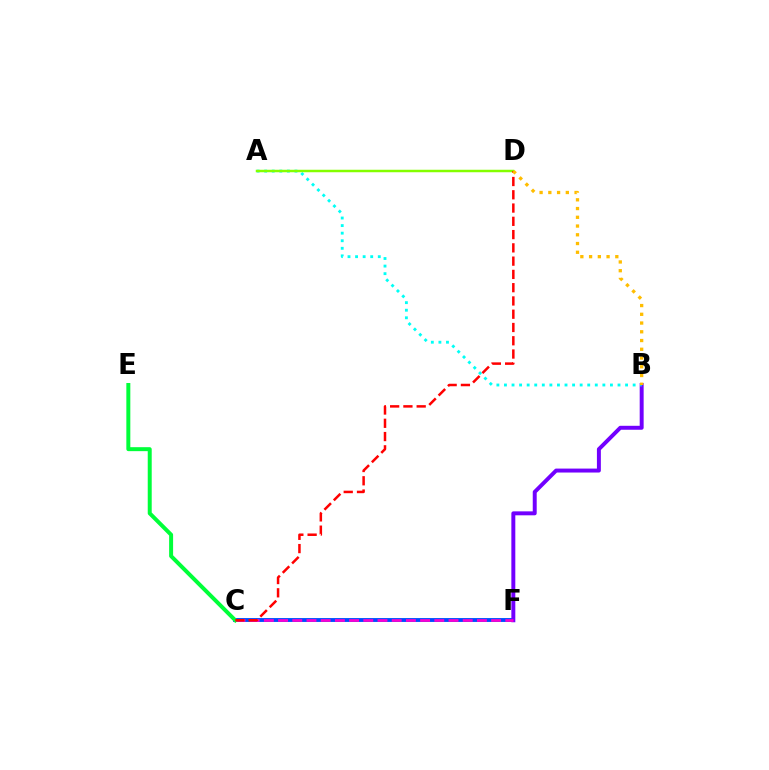{('C', 'F'): [{'color': '#004bff', 'line_style': 'solid', 'thickness': 2.79}, {'color': '#ff00cf', 'line_style': 'dashed', 'thickness': 1.93}], ('B', 'F'): [{'color': '#7200ff', 'line_style': 'solid', 'thickness': 2.84}], ('A', 'B'): [{'color': '#00fff6', 'line_style': 'dotted', 'thickness': 2.06}], ('A', 'D'): [{'color': '#84ff00', 'line_style': 'solid', 'thickness': 1.79}], ('C', 'E'): [{'color': '#00ff39', 'line_style': 'solid', 'thickness': 2.86}], ('C', 'D'): [{'color': '#ff0000', 'line_style': 'dashed', 'thickness': 1.8}], ('B', 'D'): [{'color': '#ffbd00', 'line_style': 'dotted', 'thickness': 2.38}]}